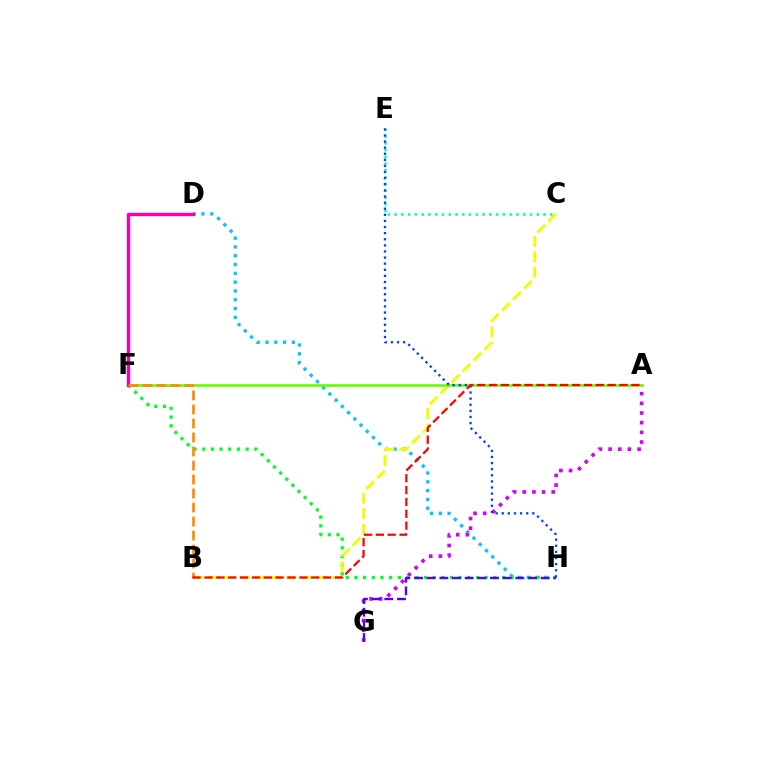{('D', 'H'): [{'color': '#00c7ff', 'line_style': 'dotted', 'thickness': 2.39}], ('C', 'E'): [{'color': '#00ffaf', 'line_style': 'dotted', 'thickness': 1.84}], ('A', 'G'): [{'color': '#d600ff', 'line_style': 'dotted', 'thickness': 2.63}], ('F', 'H'): [{'color': '#00ff27', 'line_style': 'dotted', 'thickness': 2.36}], ('B', 'C'): [{'color': '#eeff00', 'line_style': 'dashed', 'thickness': 2.1}], ('G', 'H'): [{'color': '#4f00ff', 'line_style': 'dashed', 'thickness': 1.72}], ('A', 'F'): [{'color': '#66ff00', 'line_style': 'solid', 'thickness': 1.94}], ('D', 'F'): [{'color': '#ff00a0', 'line_style': 'solid', 'thickness': 2.42}], ('E', 'H'): [{'color': '#003fff', 'line_style': 'dotted', 'thickness': 1.66}], ('B', 'F'): [{'color': '#ff8800', 'line_style': 'dashed', 'thickness': 1.9}], ('A', 'B'): [{'color': '#ff0000', 'line_style': 'dashed', 'thickness': 1.61}]}